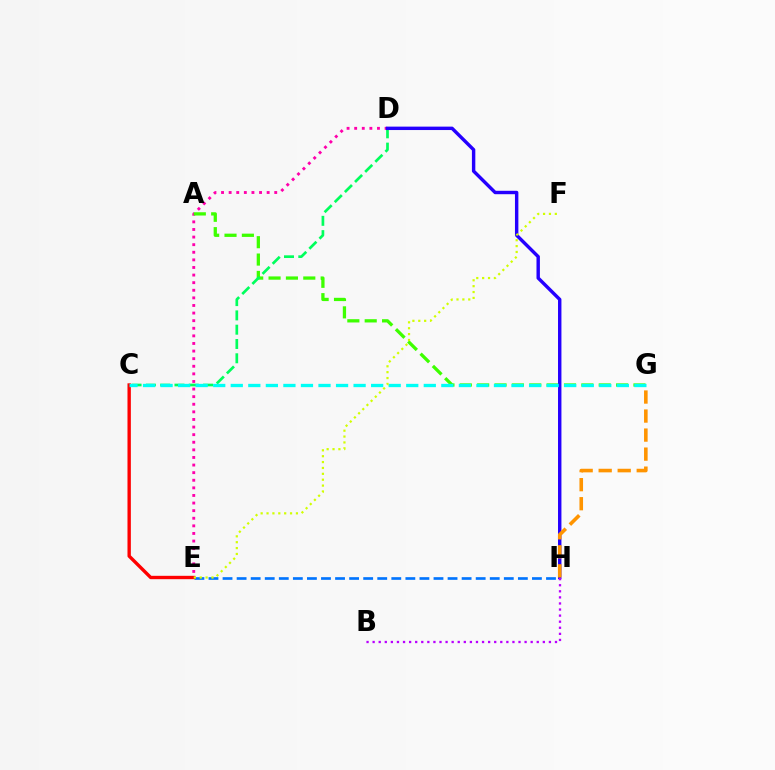{('E', 'H'): [{'color': '#0074ff', 'line_style': 'dashed', 'thickness': 1.91}], ('D', 'E'): [{'color': '#ff00ac', 'line_style': 'dotted', 'thickness': 2.06}], ('A', 'G'): [{'color': '#3dff00', 'line_style': 'dashed', 'thickness': 2.36}], ('C', 'D'): [{'color': '#00ff5c', 'line_style': 'dashed', 'thickness': 1.94}], ('D', 'H'): [{'color': '#2500ff', 'line_style': 'solid', 'thickness': 2.46}], ('B', 'H'): [{'color': '#b900ff', 'line_style': 'dotted', 'thickness': 1.65}], ('G', 'H'): [{'color': '#ff9400', 'line_style': 'dashed', 'thickness': 2.58}], ('C', 'E'): [{'color': '#ff0000', 'line_style': 'solid', 'thickness': 2.42}], ('C', 'G'): [{'color': '#00fff6', 'line_style': 'dashed', 'thickness': 2.38}], ('E', 'F'): [{'color': '#d1ff00', 'line_style': 'dotted', 'thickness': 1.6}]}